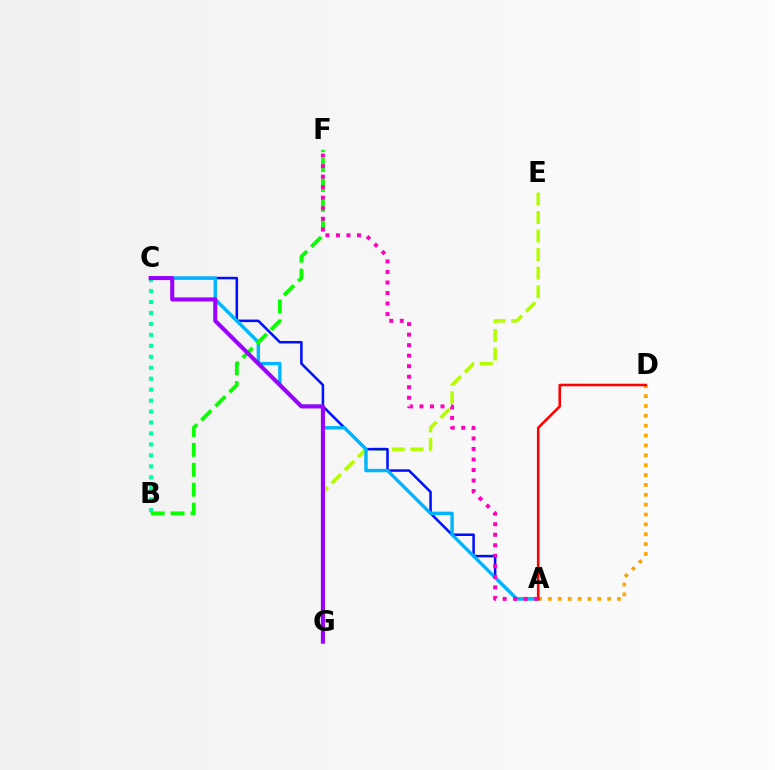{('E', 'G'): [{'color': '#b3ff00', 'line_style': 'dashed', 'thickness': 2.52}], ('B', 'C'): [{'color': '#00ff9d', 'line_style': 'dotted', 'thickness': 2.98}], ('A', 'D'): [{'color': '#ffa500', 'line_style': 'dotted', 'thickness': 2.68}, {'color': '#ff0000', 'line_style': 'solid', 'thickness': 1.84}], ('A', 'C'): [{'color': '#0010ff', 'line_style': 'solid', 'thickness': 1.82}, {'color': '#00b5ff', 'line_style': 'solid', 'thickness': 2.45}], ('B', 'F'): [{'color': '#08ff00', 'line_style': 'dashed', 'thickness': 2.71}], ('C', 'G'): [{'color': '#9b00ff', 'line_style': 'solid', 'thickness': 2.93}], ('A', 'F'): [{'color': '#ff00bd', 'line_style': 'dotted', 'thickness': 2.86}]}